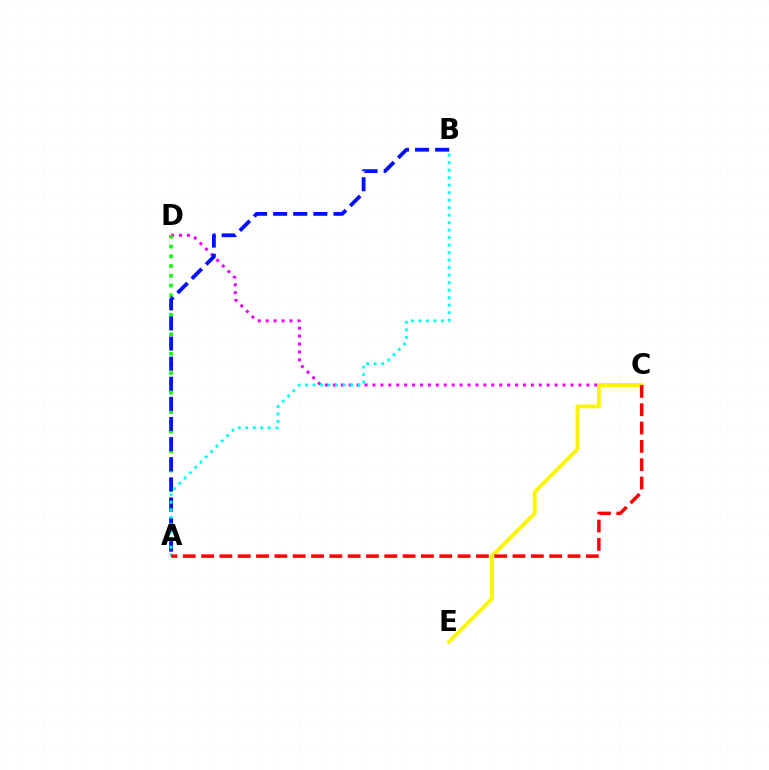{('C', 'D'): [{'color': '#ee00ff', 'line_style': 'dotted', 'thickness': 2.15}], ('C', 'E'): [{'color': '#fcf500', 'line_style': 'solid', 'thickness': 2.76}], ('A', 'D'): [{'color': '#08ff00', 'line_style': 'dotted', 'thickness': 2.65}], ('A', 'B'): [{'color': '#0010ff', 'line_style': 'dashed', 'thickness': 2.73}, {'color': '#00fff6', 'line_style': 'dotted', 'thickness': 2.04}], ('A', 'C'): [{'color': '#ff0000', 'line_style': 'dashed', 'thickness': 2.49}]}